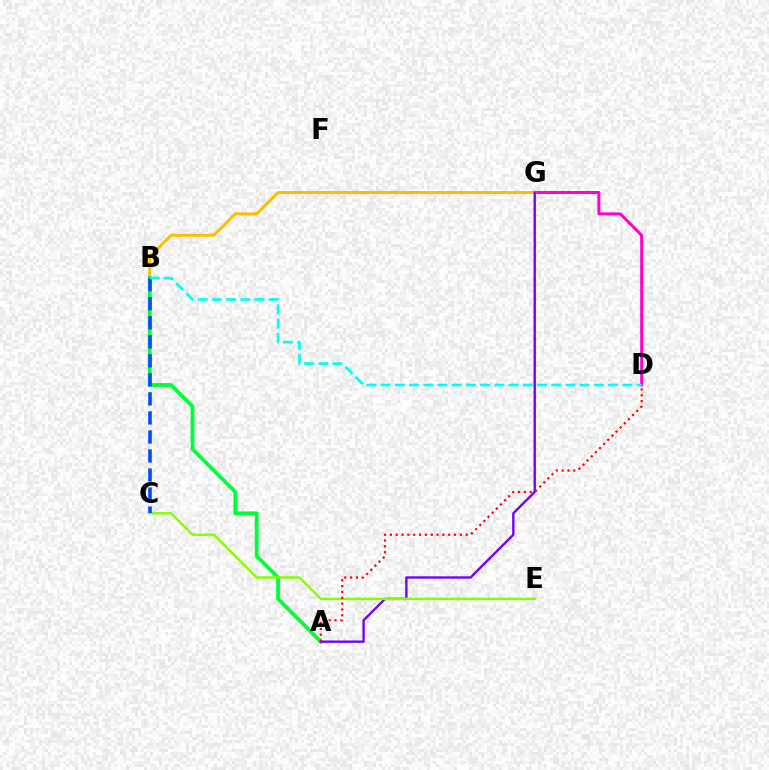{('D', 'G'): [{'color': '#ff00cf', 'line_style': 'solid', 'thickness': 2.14}], ('B', 'G'): [{'color': '#ffbd00', 'line_style': 'solid', 'thickness': 2.14}], ('A', 'B'): [{'color': '#00ff39', 'line_style': 'solid', 'thickness': 2.73}], ('A', 'G'): [{'color': '#7200ff', 'line_style': 'solid', 'thickness': 1.7}], ('C', 'E'): [{'color': '#84ff00', 'line_style': 'solid', 'thickness': 1.75}], ('B', 'C'): [{'color': '#004bff', 'line_style': 'dashed', 'thickness': 2.59}], ('A', 'D'): [{'color': '#ff0000', 'line_style': 'dotted', 'thickness': 1.59}], ('B', 'D'): [{'color': '#00fff6', 'line_style': 'dashed', 'thickness': 1.93}]}